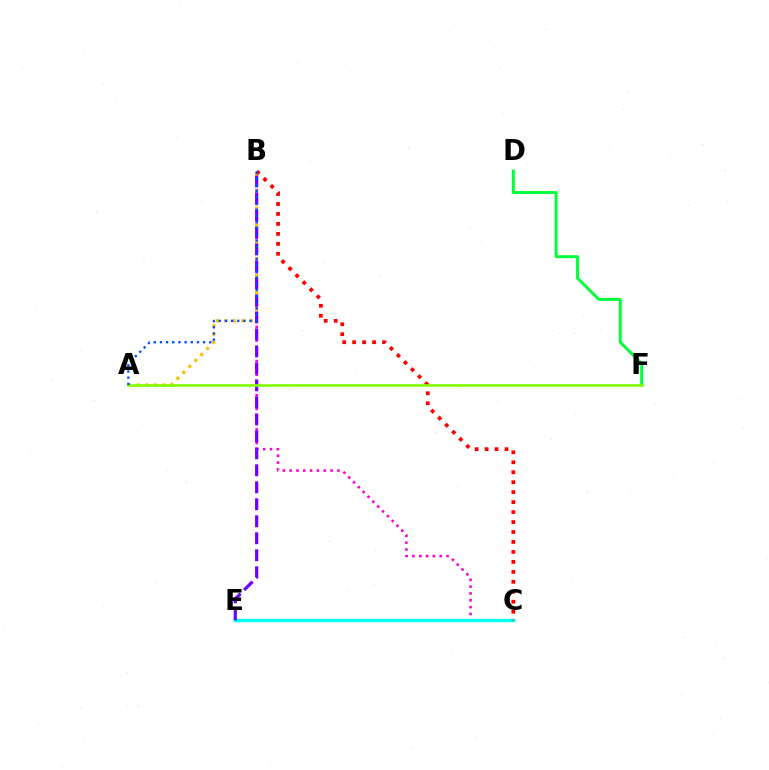{('B', 'C'): [{'color': '#ff00cf', 'line_style': 'dotted', 'thickness': 1.86}, {'color': '#ff0000', 'line_style': 'dotted', 'thickness': 2.71}], ('D', 'F'): [{'color': '#00ff39', 'line_style': 'solid', 'thickness': 2.11}], ('A', 'B'): [{'color': '#ffbd00', 'line_style': 'dotted', 'thickness': 2.29}, {'color': '#004bff', 'line_style': 'dotted', 'thickness': 1.68}], ('C', 'E'): [{'color': '#00fff6', 'line_style': 'solid', 'thickness': 2.49}], ('B', 'E'): [{'color': '#7200ff', 'line_style': 'dashed', 'thickness': 2.31}], ('A', 'F'): [{'color': '#84ff00', 'line_style': 'solid', 'thickness': 1.93}]}